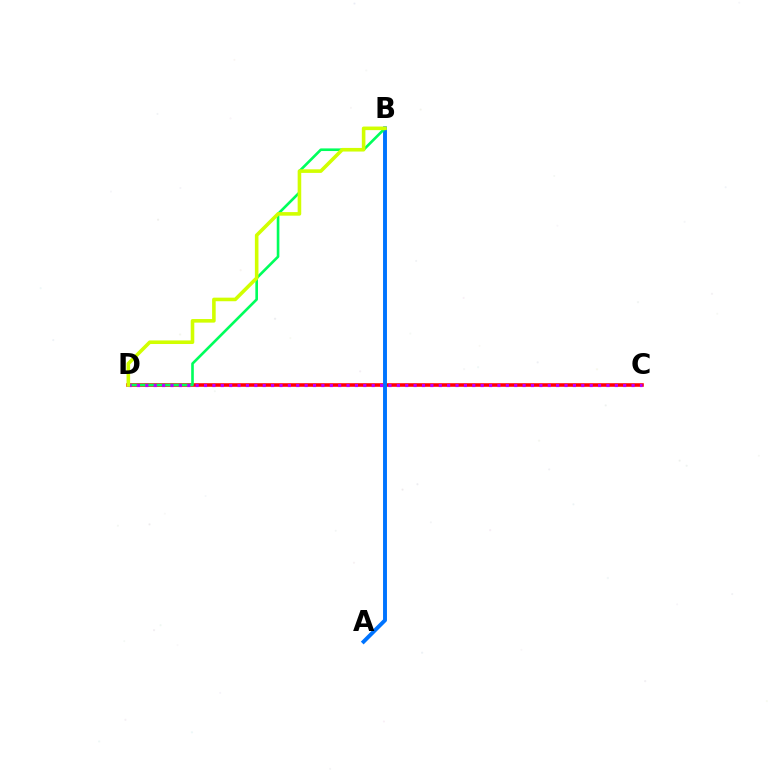{('C', 'D'): [{'color': '#ff0000', 'line_style': 'solid', 'thickness': 2.57}, {'color': '#b900ff', 'line_style': 'dotted', 'thickness': 2.28}], ('A', 'B'): [{'color': '#0074ff', 'line_style': 'solid', 'thickness': 2.82}], ('B', 'D'): [{'color': '#00ff5c', 'line_style': 'solid', 'thickness': 1.89}, {'color': '#d1ff00', 'line_style': 'solid', 'thickness': 2.58}]}